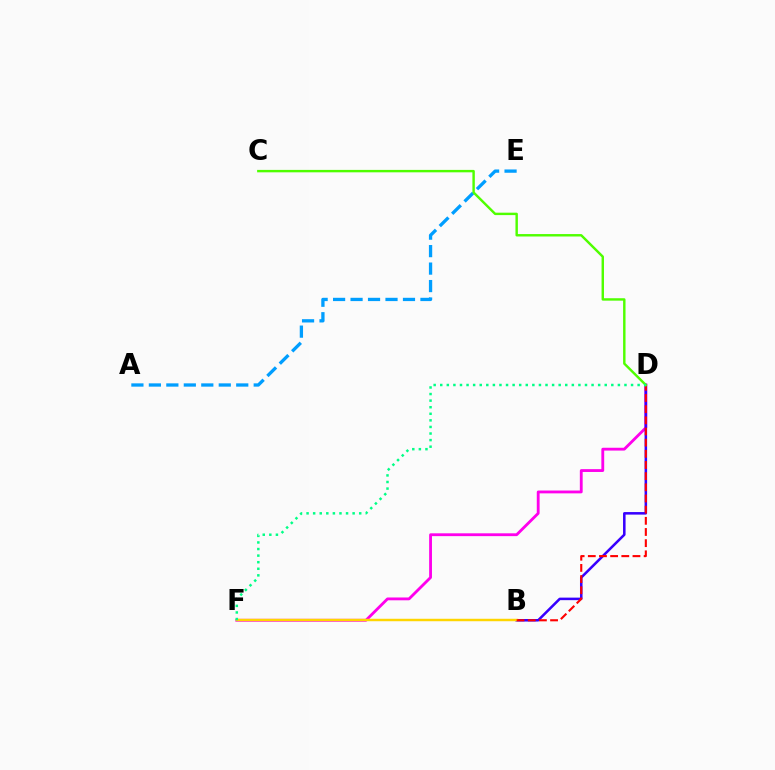{('D', 'F'): [{'color': '#ff00ed', 'line_style': 'solid', 'thickness': 2.04}, {'color': '#00ff86', 'line_style': 'dotted', 'thickness': 1.79}], ('B', 'D'): [{'color': '#3700ff', 'line_style': 'solid', 'thickness': 1.83}, {'color': '#ff0000', 'line_style': 'dashed', 'thickness': 1.52}], ('B', 'F'): [{'color': '#ffd500', 'line_style': 'solid', 'thickness': 1.77}], ('A', 'E'): [{'color': '#009eff', 'line_style': 'dashed', 'thickness': 2.37}], ('C', 'D'): [{'color': '#4fff00', 'line_style': 'solid', 'thickness': 1.75}]}